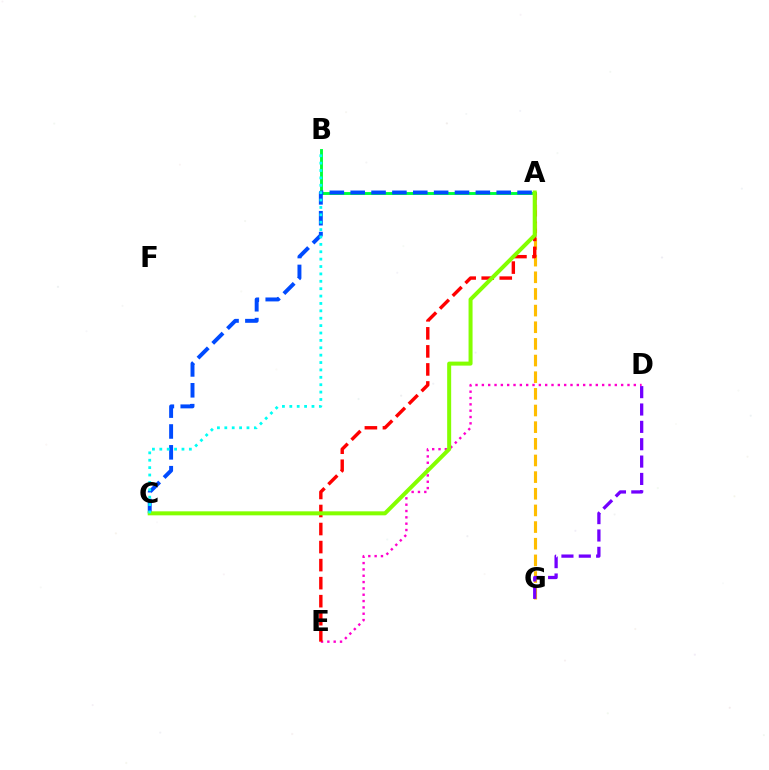{('A', 'G'): [{'color': '#ffbd00', 'line_style': 'dashed', 'thickness': 2.26}], ('A', 'B'): [{'color': '#00ff39', 'line_style': 'solid', 'thickness': 2.08}], ('D', 'E'): [{'color': '#ff00cf', 'line_style': 'dotted', 'thickness': 1.72}], ('D', 'G'): [{'color': '#7200ff', 'line_style': 'dashed', 'thickness': 2.36}], ('A', 'C'): [{'color': '#004bff', 'line_style': 'dashed', 'thickness': 2.83}, {'color': '#84ff00', 'line_style': 'solid', 'thickness': 2.88}], ('A', 'E'): [{'color': '#ff0000', 'line_style': 'dashed', 'thickness': 2.45}], ('B', 'C'): [{'color': '#00fff6', 'line_style': 'dotted', 'thickness': 2.01}]}